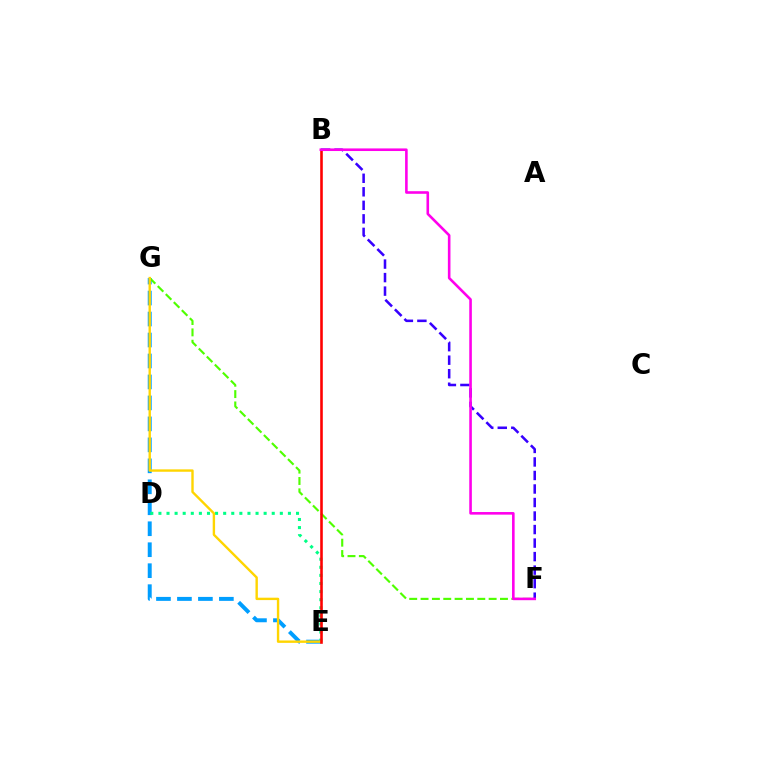{('E', 'G'): [{'color': '#009eff', 'line_style': 'dashed', 'thickness': 2.85}, {'color': '#ffd500', 'line_style': 'solid', 'thickness': 1.72}], ('D', 'E'): [{'color': '#00ff86', 'line_style': 'dotted', 'thickness': 2.2}], ('F', 'G'): [{'color': '#4fff00', 'line_style': 'dashed', 'thickness': 1.54}], ('B', 'F'): [{'color': '#3700ff', 'line_style': 'dashed', 'thickness': 1.84}, {'color': '#ff00ed', 'line_style': 'solid', 'thickness': 1.87}], ('B', 'E'): [{'color': '#ff0000', 'line_style': 'solid', 'thickness': 1.87}]}